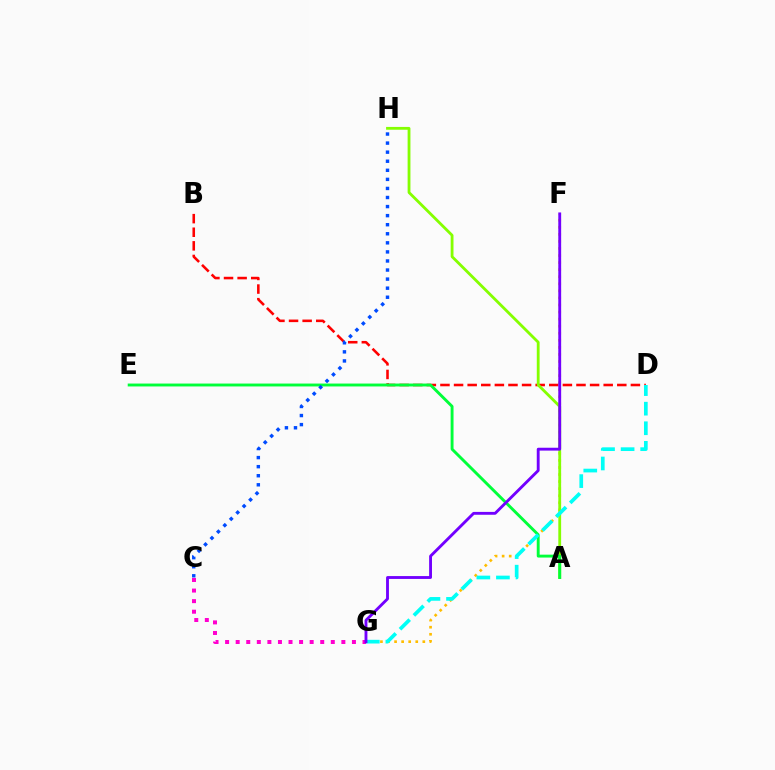{('F', 'G'): [{'color': '#ffbd00', 'line_style': 'dotted', 'thickness': 1.92}, {'color': '#7200ff', 'line_style': 'solid', 'thickness': 2.06}], ('C', 'G'): [{'color': '#ff00cf', 'line_style': 'dotted', 'thickness': 2.87}], ('B', 'D'): [{'color': '#ff0000', 'line_style': 'dashed', 'thickness': 1.85}], ('A', 'H'): [{'color': '#84ff00', 'line_style': 'solid', 'thickness': 2.02}], ('A', 'E'): [{'color': '#00ff39', 'line_style': 'solid', 'thickness': 2.09}], ('C', 'H'): [{'color': '#004bff', 'line_style': 'dotted', 'thickness': 2.46}], ('D', 'G'): [{'color': '#00fff6', 'line_style': 'dashed', 'thickness': 2.66}]}